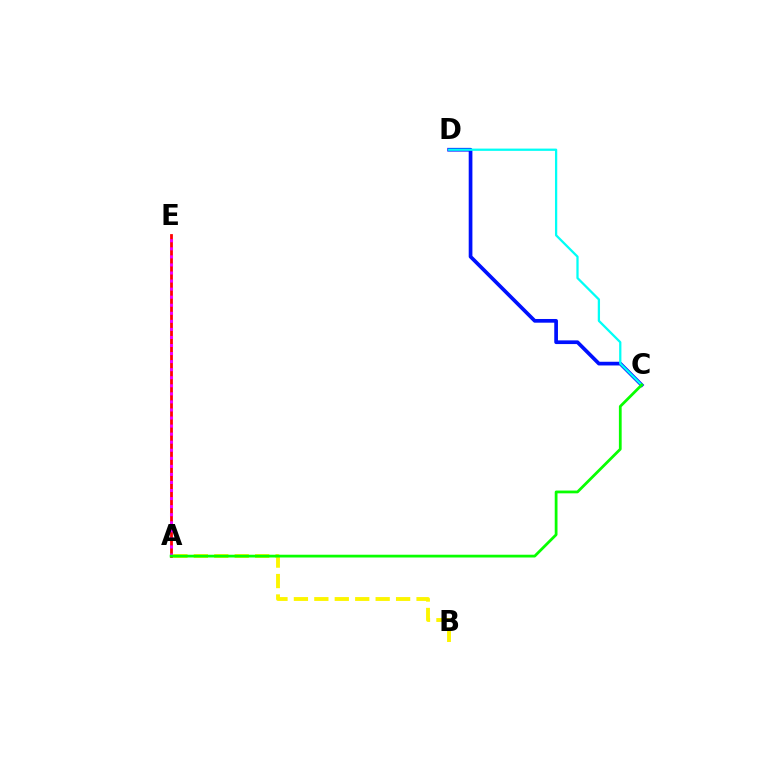{('A', 'B'): [{'color': '#fcf500', 'line_style': 'dashed', 'thickness': 2.78}], ('A', 'E'): [{'color': '#ff0000', 'line_style': 'solid', 'thickness': 1.99}, {'color': '#ee00ff', 'line_style': 'dotted', 'thickness': 2.19}], ('C', 'D'): [{'color': '#0010ff', 'line_style': 'solid', 'thickness': 2.66}, {'color': '#00fff6', 'line_style': 'solid', 'thickness': 1.63}], ('A', 'C'): [{'color': '#08ff00', 'line_style': 'solid', 'thickness': 1.99}]}